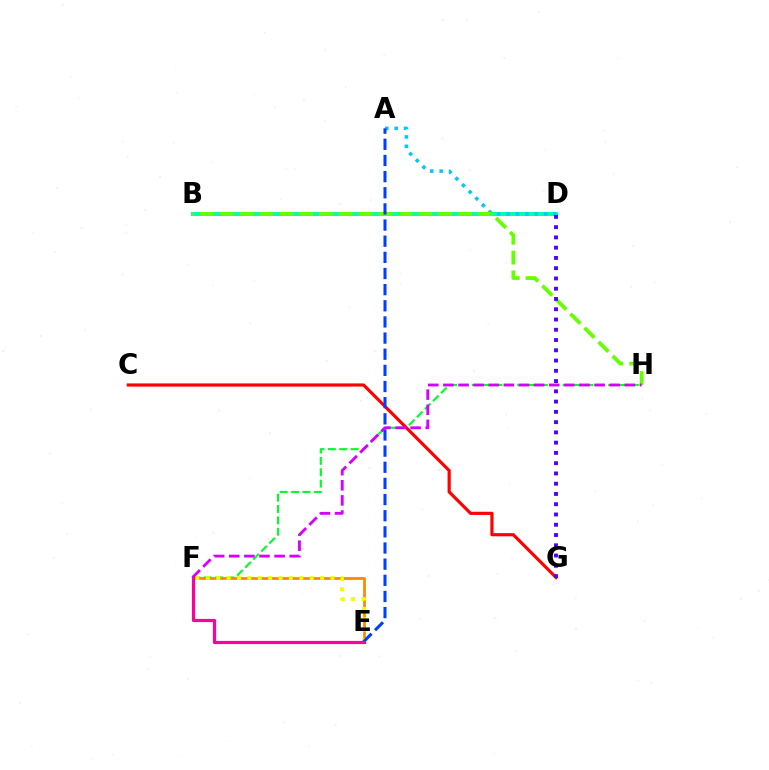{('B', 'D'): [{'color': '#00ffaf', 'line_style': 'solid', 'thickness': 2.84}], ('F', 'H'): [{'color': '#00ff27', 'line_style': 'dashed', 'thickness': 1.54}, {'color': '#d600ff', 'line_style': 'dashed', 'thickness': 2.05}], ('A', 'D'): [{'color': '#00c7ff', 'line_style': 'dotted', 'thickness': 2.55}], ('E', 'F'): [{'color': '#ff8800', 'line_style': 'solid', 'thickness': 2.0}, {'color': '#eeff00', 'line_style': 'dotted', 'thickness': 2.82}, {'color': '#ff00a0', 'line_style': 'solid', 'thickness': 2.28}], ('B', 'H'): [{'color': '#66ff00', 'line_style': 'dashed', 'thickness': 2.7}], ('C', 'G'): [{'color': '#ff0000', 'line_style': 'solid', 'thickness': 2.28}], ('D', 'G'): [{'color': '#4f00ff', 'line_style': 'dotted', 'thickness': 2.79}], ('A', 'E'): [{'color': '#003fff', 'line_style': 'dashed', 'thickness': 2.19}]}